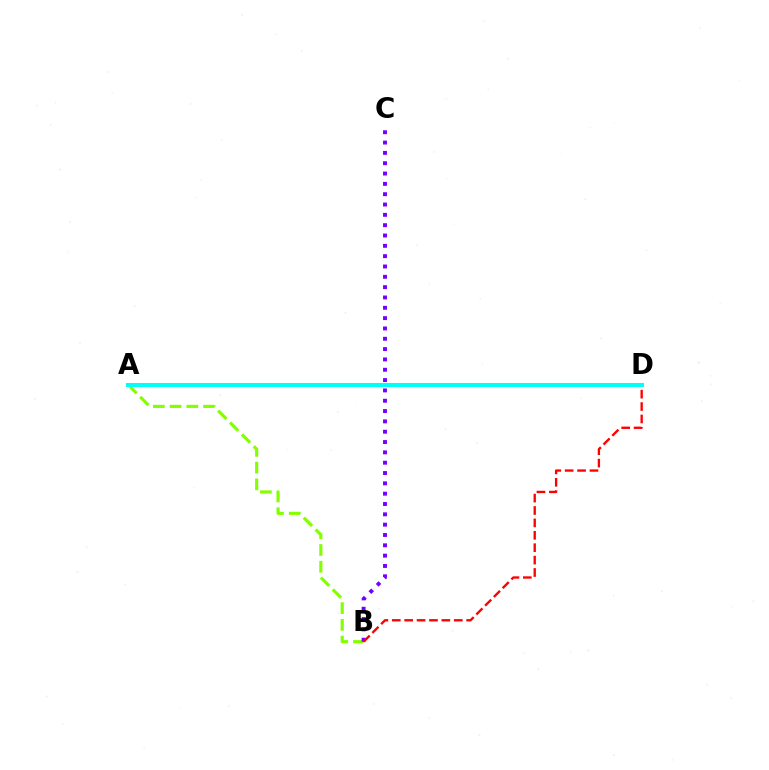{('A', 'B'): [{'color': '#84ff00', 'line_style': 'dashed', 'thickness': 2.28}], ('B', 'C'): [{'color': '#7200ff', 'line_style': 'dotted', 'thickness': 2.81}], ('B', 'D'): [{'color': '#ff0000', 'line_style': 'dashed', 'thickness': 1.68}], ('A', 'D'): [{'color': '#00fff6', 'line_style': 'solid', 'thickness': 2.91}]}